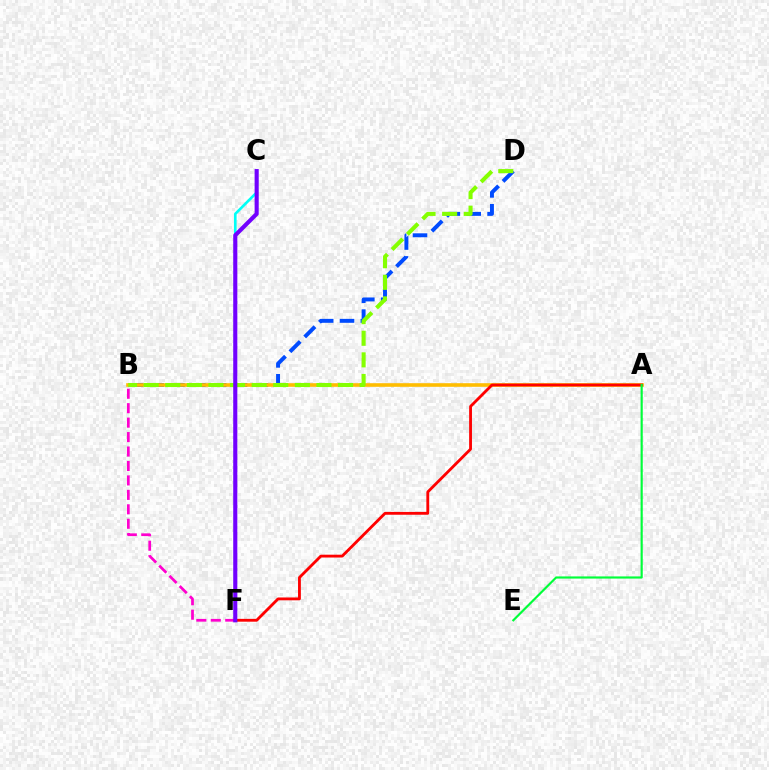{('B', 'D'): [{'color': '#004bff', 'line_style': 'dashed', 'thickness': 2.83}, {'color': '#84ff00', 'line_style': 'dashed', 'thickness': 2.93}], ('B', 'F'): [{'color': '#ff00cf', 'line_style': 'dashed', 'thickness': 1.96}], ('A', 'B'): [{'color': '#ffbd00', 'line_style': 'solid', 'thickness': 2.6}], ('C', 'F'): [{'color': '#00fff6', 'line_style': 'solid', 'thickness': 1.91}, {'color': '#7200ff', 'line_style': 'solid', 'thickness': 2.96}], ('A', 'F'): [{'color': '#ff0000', 'line_style': 'solid', 'thickness': 2.04}], ('A', 'E'): [{'color': '#00ff39', 'line_style': 'solid', 'thickness': 1.56}]}